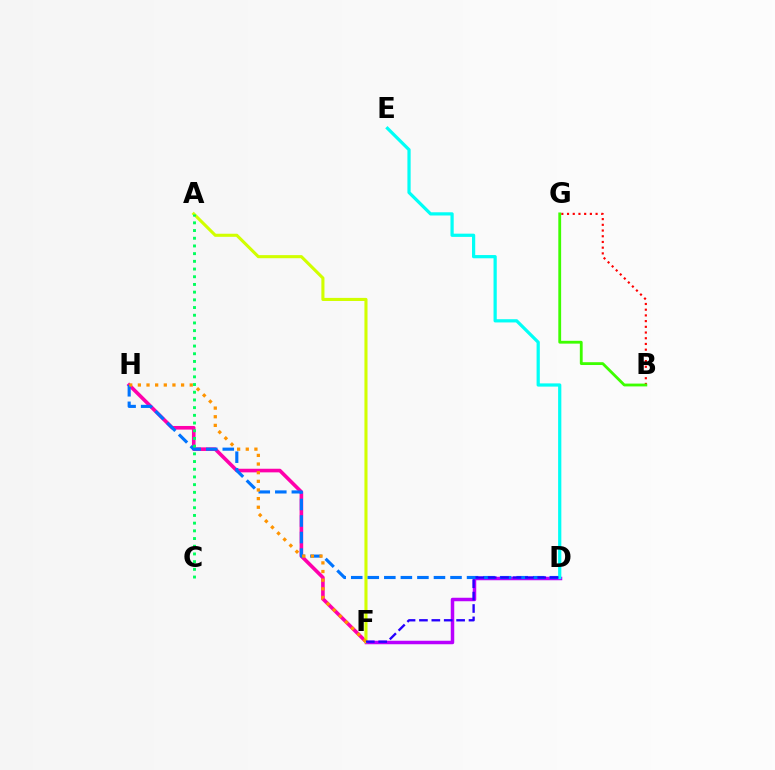{('D', 'F'): [{'color': '#b900ff', 'line_style': 'solid', 'thickness': 2.51}, {'color': '#2500ff', 'line_style': 'dashed', 'thickness': 1.68}], ('F', 'H'): [{'color': '#ff00ac', 'line_style': 'solid', 'thickness': 2.6}, {'color': '#ff9400', 'line_style': 'dotted', 'thickness': 2.35}], ('A', 'F'): [{'color': '#d1ff00', 'line_style': 'solid', 'thickness': 2.22}], ('D', 'H'): [{'color': '#0074ff', 'line_style': 'dashed', 'thickness': 2.25}], ('D', 'E'): [{'color': '#00fff6', 'line_style': 'solid', 'thickness': 2.32}], ('B', 'G'): [{'color': '#ff0000', 'line_style': 'dotted', 'thickness': 1.55}, {'color': '#3dff00', 'line_style': 'solid', 'thickness': 2.03}], ('A', 'C'): [{'color': '#00ff5c', 'line_style': 'dotted', 'thickness': 2.09}]}